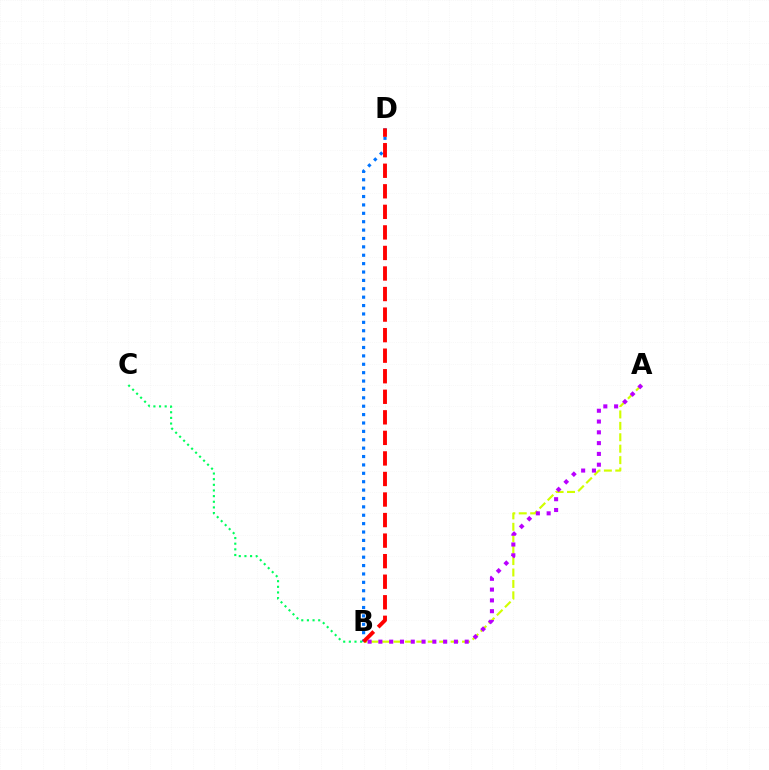{('A', 'B'): [{'color': '#d1ff00', 'line_style': 'dashed', 'thickness': 1.55}, {'color': '#b900ff', 'line_style': 'dotted', 'thickness': 2.93}], ('B', 'D'): [{'color': '#0074ff', 'line_style': 'dotted', 'thickness': 2.28}, {'color': '#ff0000', 'line_style': 'dashed', 'thickness': 2.79}], ('B', 'C'): [{'color': '#00ff5c', 'line_style': 'dotted', 'thickness': 1.53}]}